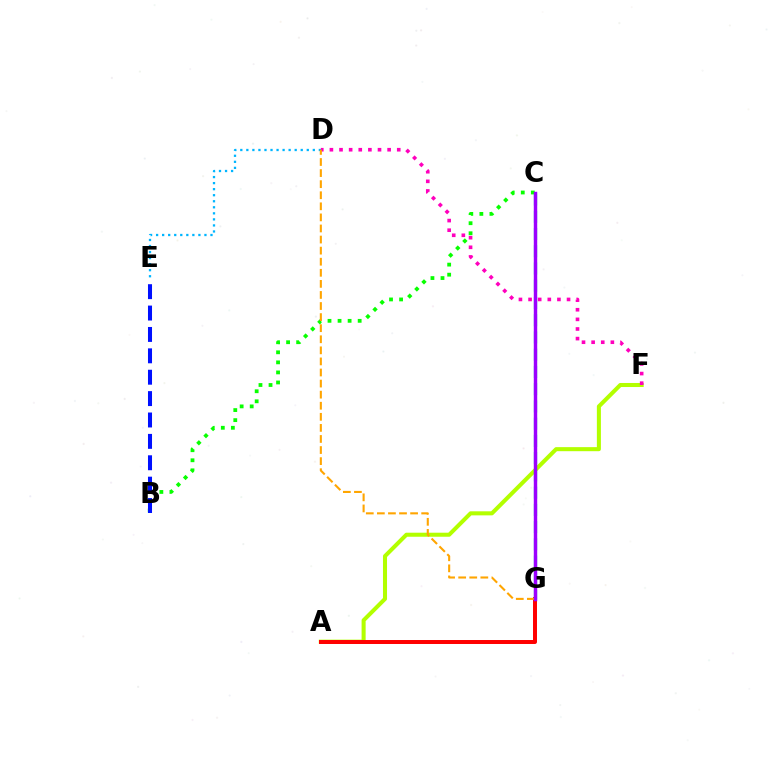{('B', 'C'): [{'color': '#08ff00', 'line_style': 'dotted', 'thickness': 2.73}], ('A', 'F'): [{'color': '#b3ff00', 'line_style': 'solid', 'thickness': 2.91}], ('D', 'F'): [{'color': '#ff00bd', 'line_style': 'dotted', 'thickness': 2.61}], ('D', 'E'): [{'color': '#00b5ff', 'line_style': 'dotted', 'thickness': 1.64}], ('A', 'G'): [{'color': '#ff0000', 'line_style': 'solid', 'thickness': 2.86}], ('D', 'G'): [{'color': '#ffa500', 'line_style': 'dashed', 'thickness': 1.51}], ('C', 'G'): [{'color': '#00ff9d', 'line_style': 'dashed', 'thickness': 2.34}, {'color': '#9b00ff', 'line_style': 'solid', 'thickness': 2.48}], ('B', 'E'): [{'color': '#0010ff', 'line_style': 'dashed', 'thickness': 2.91}]}